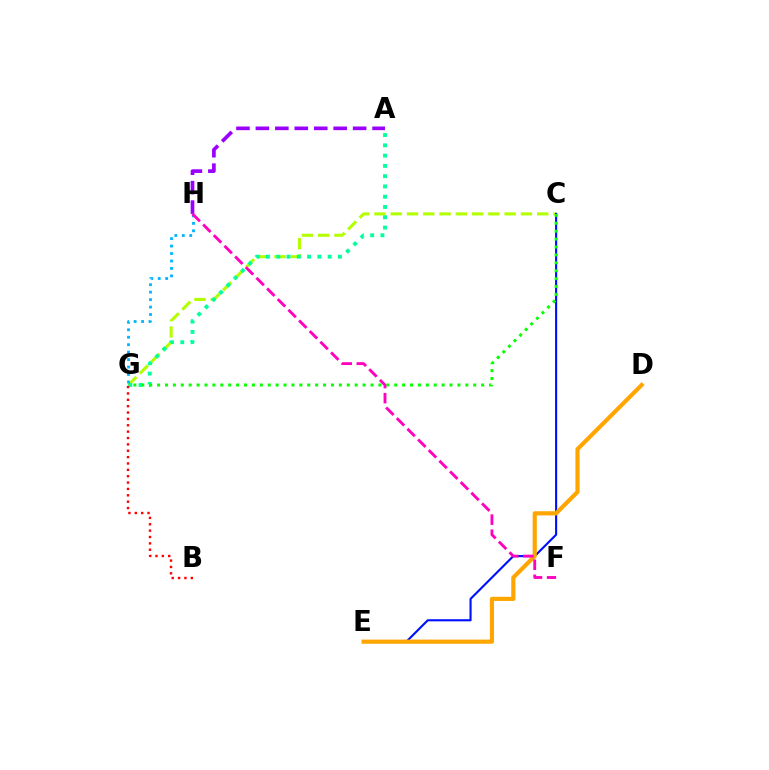{('C', 'G'): [{'color': '#b3ff00', 'line_style': 'dashed', 'thickness': 2.21}, {'color': '#08ff00', 'line_style': 'dotted', 'thickness': 2.15}], ('C', 'E'): [{'color': '#0010ff', 'line_style': 'solid', 'thickness': 1.52}], ('A', 'G'): [{'color': '#00ff9d', 'line_style': 'dotted', 'thickness': 2.79}], ('B', 'G'): [{'color': '#ff0000', 'line_style': 'dotted', 'thickness': 1.73}], ('D', 'E'): [{'color': '#ffa500', 'line_style': 'solid', 'thickness': 3.0}], ('G', 'H'): [{'color': '#00b5ff', 'line_style': 'dotted', 'thickness': 2.02}], ('A', 'H'): [{'color': '#9b00ff', 'line_style': 'dashed', 'thickness': 2.64}], ('F', 'H'): [{'color': '#ff00bd', 'line_style': 'dashed', 'thickness': 2.05}]}